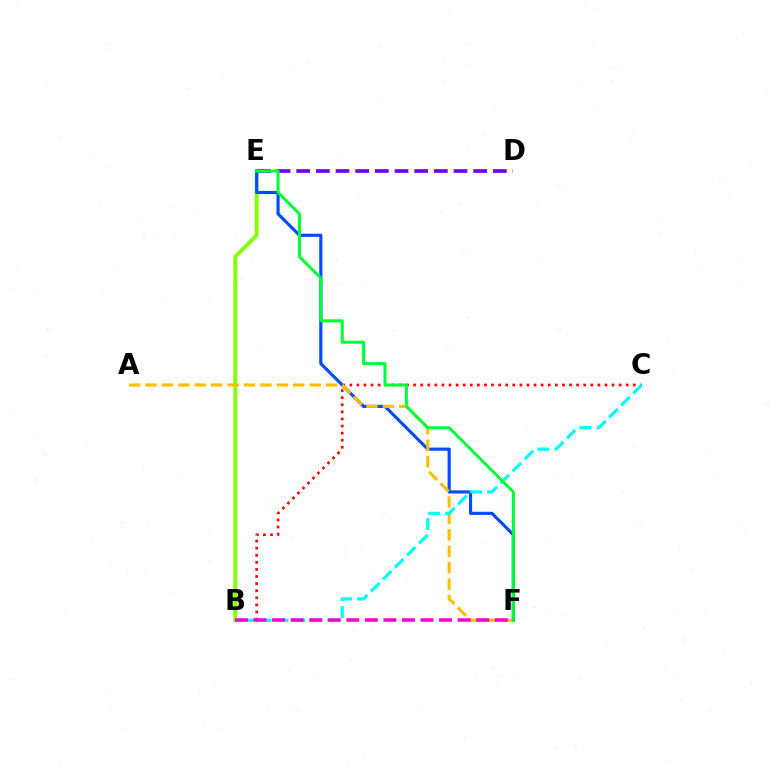{('B', 'C'): [{'color': '#ff0000', 'line_style': 'dotted', 'thickness': 1.93}, {'color': '#00fff6', 'line_style': 'dashed', 'thickness': 2.31}], ('B', 'E'): [{'color': '#84ff00', 'line_style': 'solid', 'thickness': 2.81}], ('E', 'F'): [{'color': '#004bff', 'line_style': 'solid', 'thickness': 2.27}, {'color': '#00ff39', 'line_style': 'solid', 'thickness': 2.18}], ('D', 'E'): [{'color': '#7200ff', 'line_style': 'dashed', 'thickness': 2.67}], ('A', 'F'): [{'color': '#ffbd00', 'line_style': 'dashed', 'thickness': 2.23}], ('B', 'F'): [{'color': '#ff00cf', 'line_style': 'dashed', 'thickness': 2.52}]}